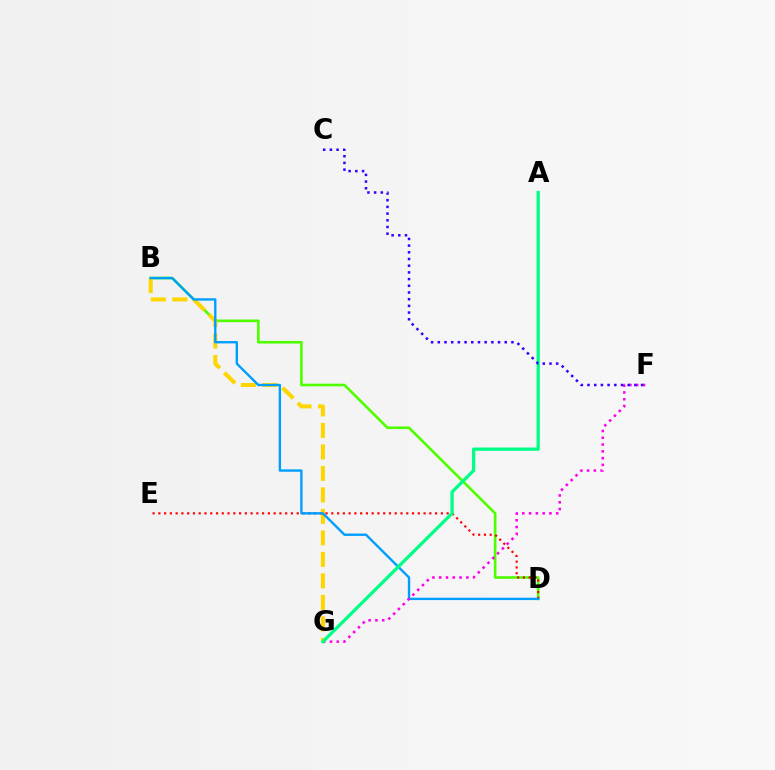{('B', 'D'): [{'color': '#4fff00', 'line_style': 'solid', 'thickness': 1.9}, {'color': '#009eff', 'line_style': 'solid', 'thickness': 1.71}], ('B', 'G'): [{'color': '#ffd500', 'line_style': 'dashed', 'thickness': 2.92}], ('D', 'E'): [{'color': '#ff0000', 'line_style': 'dotted', 'thickness': 1.57}], ('F', 'G'): [{'color': '#ff00ed', 'line_style': 'dotted', 'thickness': 1.84}], ('A', 'G'): [{'color': '#00ff86', 'line_style': 'solid', 'thickness': 2.36}], ('C', 'F'): [{'color': '#3700ff', 'line_style': 'dotted', 'thickness': 1.82}]}